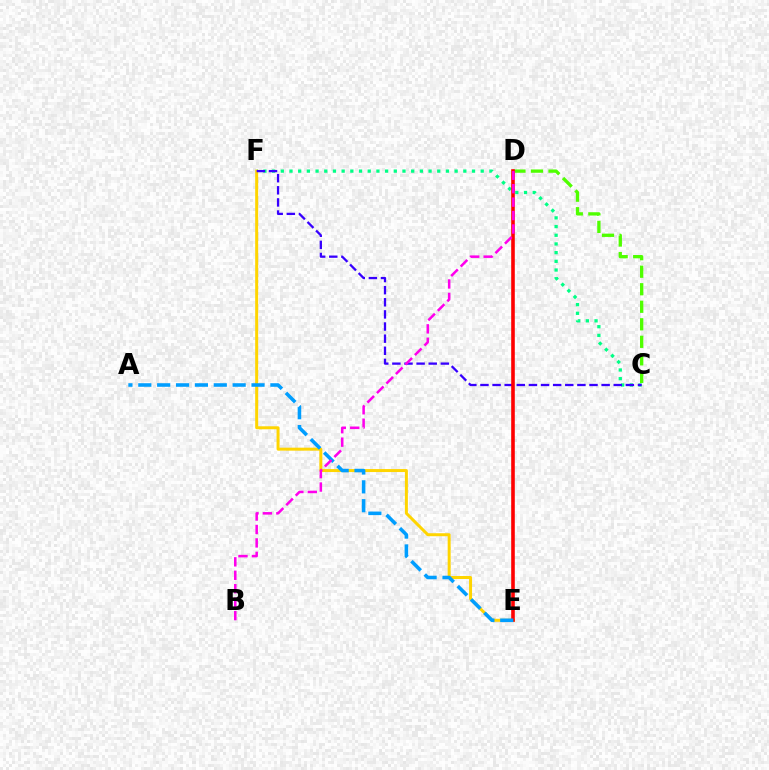{('C', 'D'): [{'color': '#4fff00', 'line_style': 'dashed', 'thickness': 2.38}], ('C', 'F'): [{'color': '#00ff86', 'line_style': 'dotted', 'thickness': 2.36}, {'color': '#3700ff', 'line_style': 'dashed', 'thickness': 1.65}], ('E', 'F'): [{'color': '#ffd500', 'line_style': 'solid', 'thickness': 2.15}], ('D', 'E'): [{'color': '#ff0000', 'line_style': 'solid', 'thickness': 2.59}], ('A', 'E'): [{'color': '#009eff', 'line_style': 'dashed', 'thickness': 2.56}], ('B', 'D'): [{'color': '#ff00ed', 'line_style': 'dashed', 'thickness': 1.83}]}